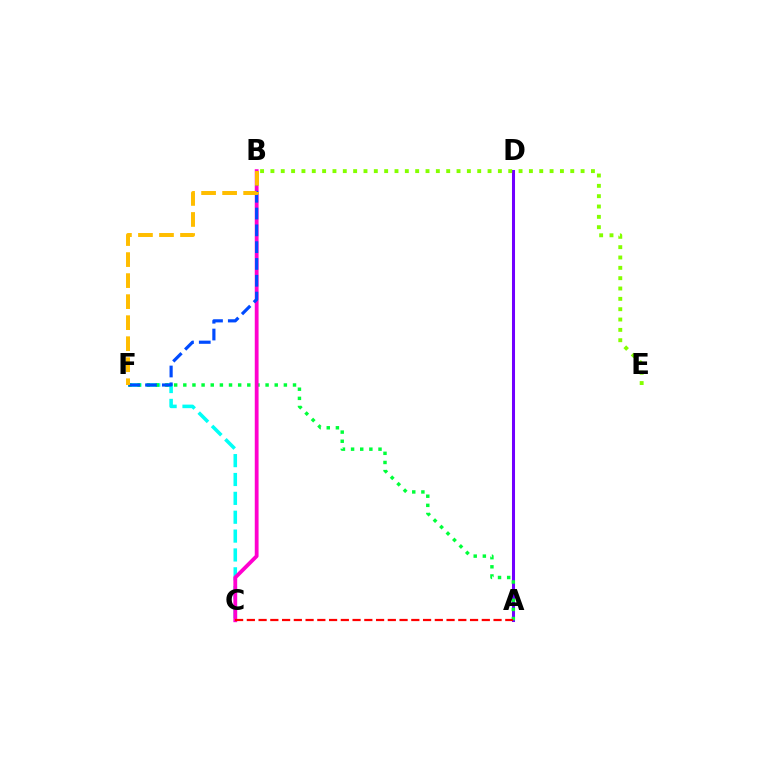{('C', 'F'): [{'color': '#00fff6', 'line_style': 'dashed', 'thickness': 2.56}], ('A', 'D'): [{'color': '#7200ff', 'line_style': 'solid', 'thickness': 2.19}], ('A', 'F'): [{'color': '#00ff39', 'line_style': 'dotted', 'thickness': 2.48}], ('B', 'C'): [{'color': '#ff00cf', 'line_style': 'solid', 'thickness': 2.74}], ('B', 'F'): [{'color': '#004bff', 'line_style': 'dashed', 'thickness': 2.28}, {'color': '#ffbd00', 'line_style': 'dashed', 'thickness': 2.86}], ('A', 'C'): [{'color': '#ff0000', 'line_style': 'dashed', 'thickness': 1.6}], ('B', 'E'): [{'color': '#84ff00', 'line_style': 'dotted', 'thickness': 2.81}]}